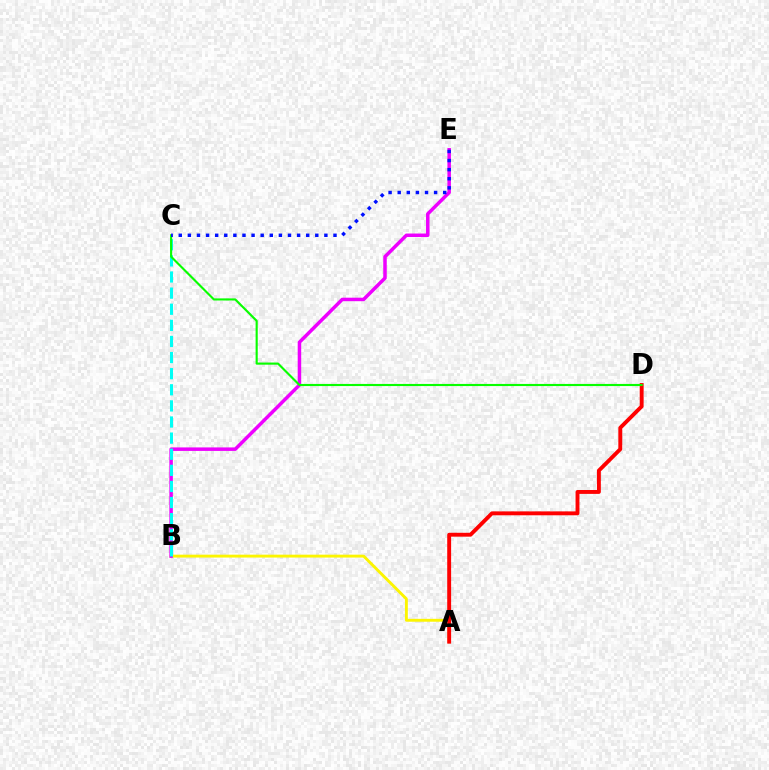{('A', 'B'): [{'color': '#fcf500', 'line_style': 'solid', 'thickness': 2.07}], ('A', 'D'): [{'color': '#ff0000', 'line_style': 'solid', 'thickness': 2.8}], ('B', 'E'): [{'color': '#ee00ff', 'line_style': 'solid', 'thickness': 2.52}], ('B', 'C'): [{'color': '#00fff6', 'line_style': 'dashed', 'thickness': 2.19}], ('C', 'D'): [{'color': '#08ff00', 'line_style': 'solid', 'thickness': 1.54}], ('C', 'E'): [{'color': '#0010ff', 'line_style': 'dotted', 'thickness': 2.47}]}